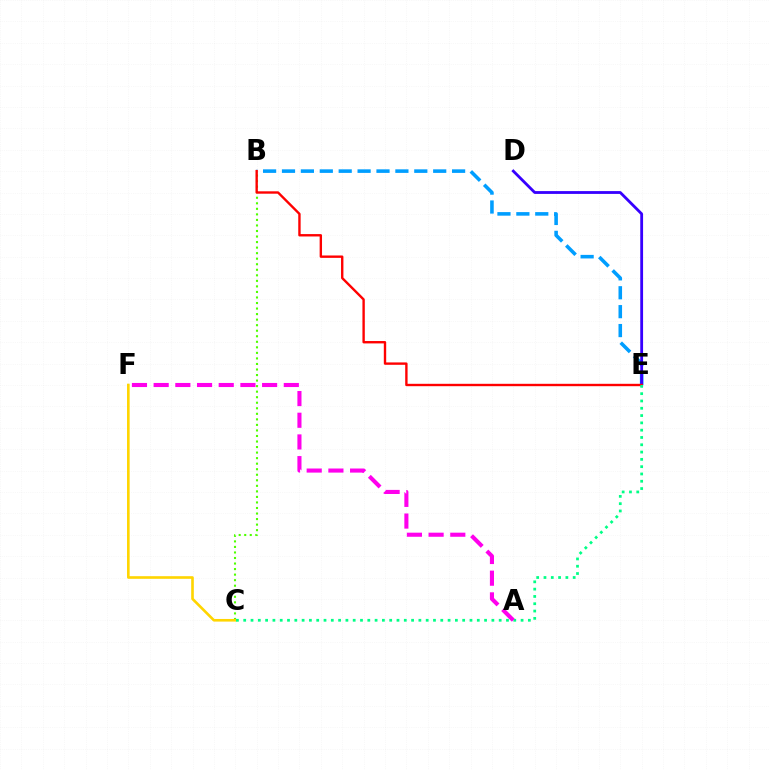{('B', 'C'): [{'color': '#4fff00', 'line_style': 'dotted', 'thickness': 1.51}], ('C', 'F'): [{'color': '#ffd500', 'line_style': 'solid', 'thickness': 1.89}], ('B', 'E'): [{'color': '#009eff', 'line_style': 'dashed', 'thickness': 2.57}, {'color': '#ff0000', 'line_style': 'solid', 'thickness': 1.71}], ('D', 'E'): [{'color': '#3700ff', 'line_style': 'solid', 'thickness': 2.02}], ('C', 'E'): [{'color': '#00ff86', 'line_style': 'dotted', 'thickness': 1.98}], ('A', 'F'): [{'color': '#ff00ed', 'line_style': 'dashed', 'thickness': 2.95}]}